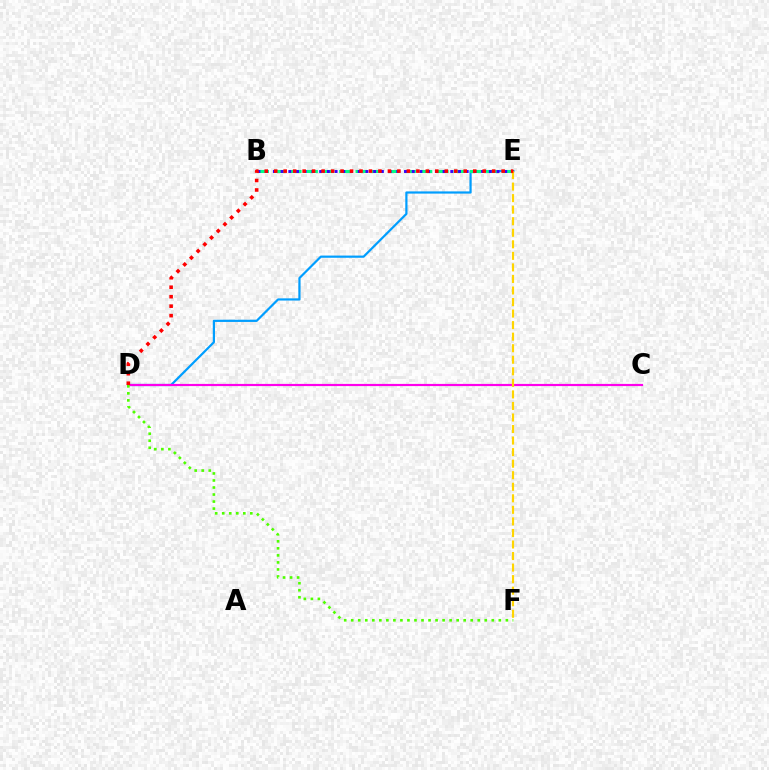{('D', 'E'): [{'color': '#009eff', 'line_style': 'solid', 'thickness': 1.59}, {'color': '#ff0000', 'line_style': 'dotted', 'thickness': 2.57}], ('C', 'D'): [{'color': '#ff00ed', 'line_style': 'solid', 'thickness': 1.57}], ('B', 'E'): [{'color': '#00ff86', 'line_style': 'dashed', 'thickness': 2.22}, {'color': '#3700ff', 'line_style': 'dotted', 'thickness': 2.1}], ('D', 'F'): [{'color': '#4fff00', 'line_style': 'dotted', 'thickness': 1.91}], ('E', 'F'): [{'color': '#ffd500', 'line_style': 'dashed', 'thickness': 1.57}]}